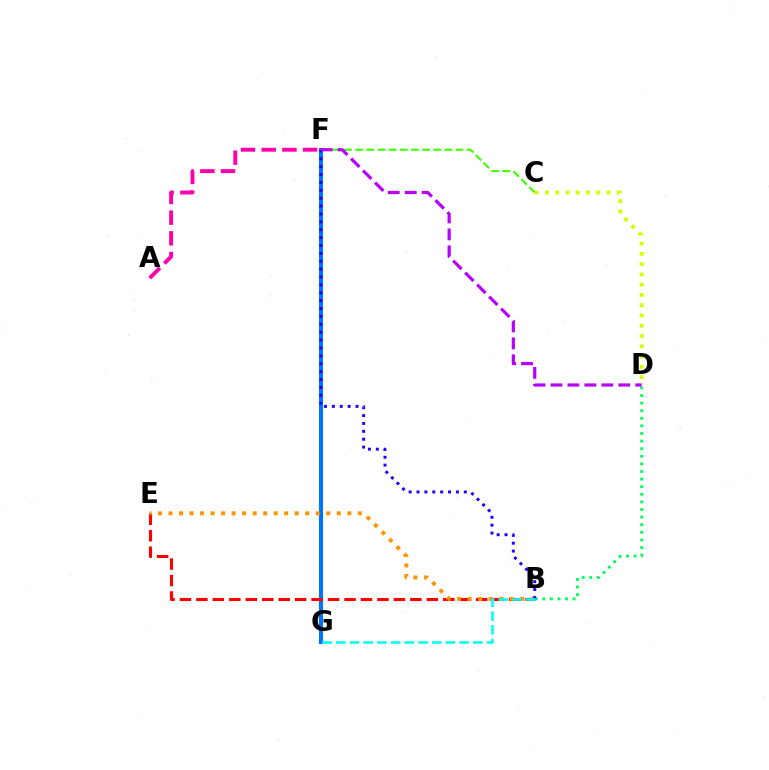{('C', 'F'): [{'color': '#3dff00', 'line_style': 'dashed', 'thickness': 1.51}], ('F', 'G'): [{'color': '#0074ff', 'line_style': 'solid', 'thickness': 2.94}], ('B', 'E'): [{'color': '#ff0000', 'line_style': 'dashed', 'thickness': 2.24}, {'color': '#ff9400', 'line_style': 'dotted', 'thickness': 2.86}], ('B', 'D'): [{'color': '#00ff5c', 'line_style': 'dotted', 'thickness': 2.06}], ('B', 'F'): [{'color': '#2500ff', 'line_style': 'dotted', 'thickness': 2.14}], ('C', 'D'): [{'color': '#d1ff00', 'line_style': 'dotted', 'thickness': 2.79}], ('A', 'F'): [{'color': '#ff00ac', 'line_style': 'dashed', 'thickness': 2.81}], ('B', 'G'): [{'color': '#00fff6', 'line_style': 'dashed', 'thickness': 1.86}], ('D', 'F'): [{'color': '#b900ff', 'line_style': 'dashed', 'thickness': 2.3}]}